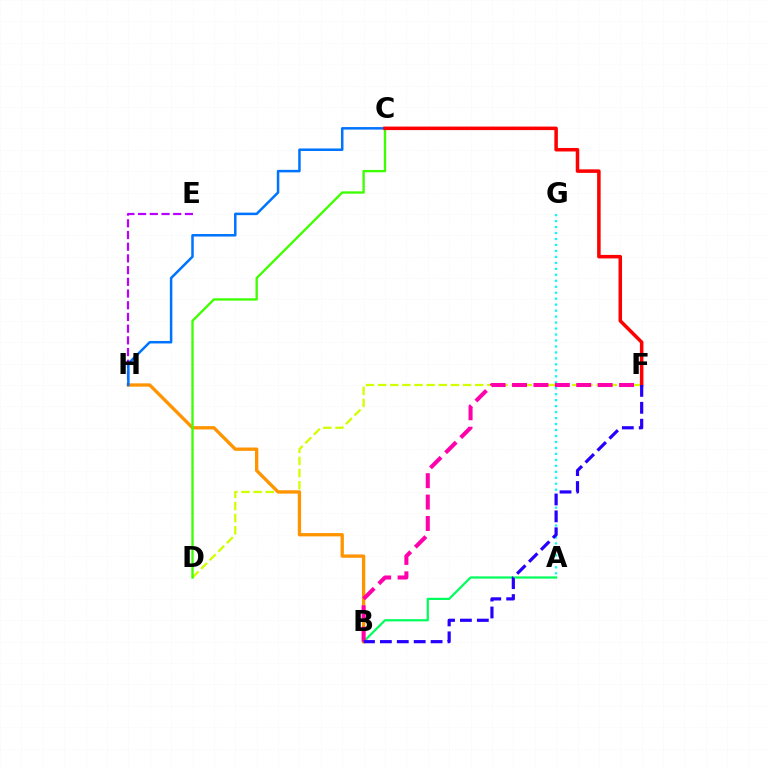{('A', 'B'): [{'color': '#00ff5c', 'line_style': 'solid', 'thickness': 1.61}], ('D', 'F'): [{'color': '#d1ff00', 'line_style': 'dashed', 'thickness': 1.65}], ('A', 'G'): [{'color': '#00fff6', 'line_style': 'dotted', 'thickness': 1.62}], ('B', 'H'): [{'color': '#ff9400', 'line_style': 'solid', 'thickness': 2.39}], ('E', 'H'): [{'color': '#b900ff', 'line_style': 'dashed', 'thickness': 1.59}], ('C', 'D'): [{'color': '#3dff00', 'line_style': 'solid', 'thickness': 1.68}], ('B', 'F'): [{'color': '#ff00ac', 'line_style': 'dashed', 'thickness': 2.91}, {'color': '#2500ff', 'line_style': 'dashed', 'thickness': 2.3}], ('C', 'H'): [{'color': '#0074ff', 'line_style': 'solid', 'thickness': 1.81}], ('C', 'F'): [{'color': '#ff0000', 'line_style': 'solid', 'thickness': 2.53}]}